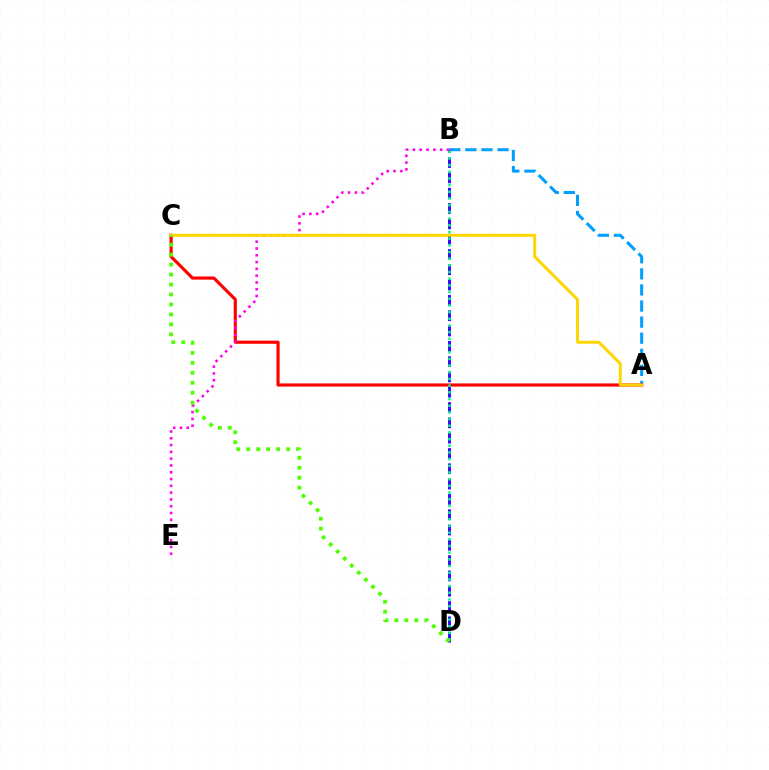{('A', 'B'): [{'color': '#009eff', 'line_style': 'dashed', 'thickness': 2.19}], ('B', 'D'): [{'color': '#3700ff', 'line_style': 'dashed', 'thickness': 2.08}, {'color': '#00ff86', 'line_style': 'dotted', 'thickness': 1.82}], ('A', 'C'): [{'color': '#ff0000', 'line_style': 'solid', 'thickness': 2.26}, {'color': '#ffd500', 'line_style': 'solid', 'thickness': 2.12}], ('B', 'E'): [{'color': '#ff00ed', 'line_style': 'dotted', 'thickness': 1.85}], ('C', 'D'): [{'color': '#4fff00', 'line_style': 'dotted', 'thickness': 2.71}]}